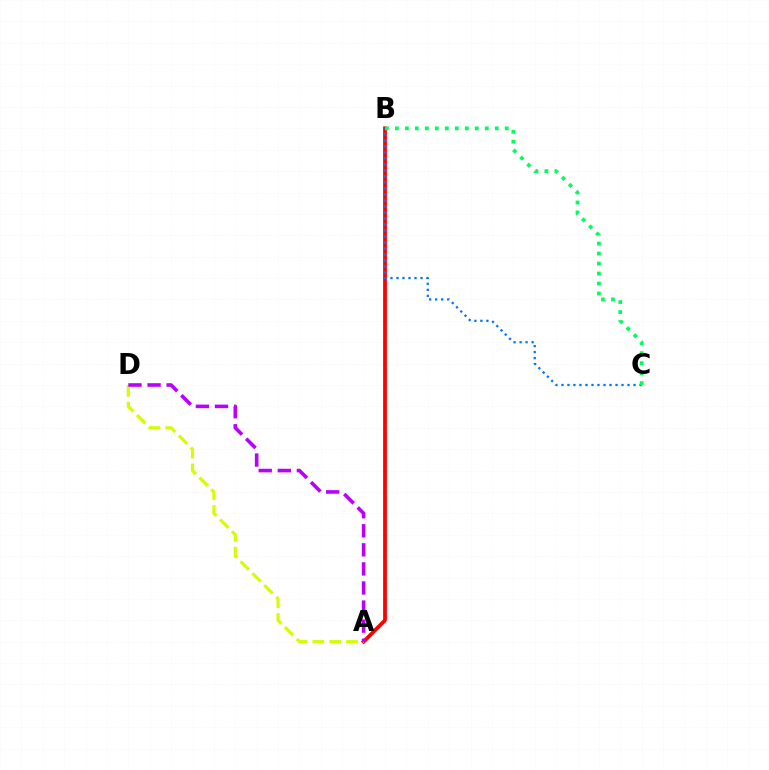{('A', 'B'): [{'color': '#ff0000', 'line_style': 'solid', 'thickness': 2.71}], ('A', 'D'): [{'color': '#d1ff00', 'line_style': 'dashed', 'thickness': 2.28}, {'color': '#b900ff', 'line_style': 'dashed', 'thickness': 2.59}], ('B', 'C'): [{'color': '#0074ff', 'line_style': 'dotted', 'thickness': 1.63}, {'color': '#00ff5c', 'line_style': 'dotted', 'thickness': 2.71}]}